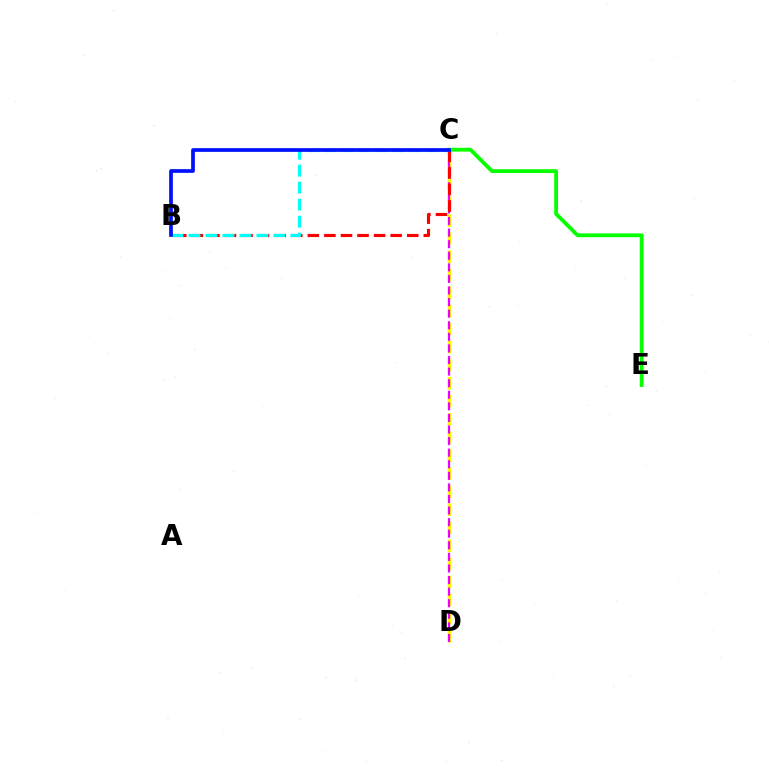{('C', 'D'): [{'color': '#fcf500', 'line_style': 'dashed', 'thickness': 2.45}, {'color': '#ee00ff', 'line_style': 'dashed', 'thickness': 1.57}], ('C', 'E'): [{'color': '#08ff00', 'line_style': 'solid', 'thickness': 2.75}], ('B', 'C'): [{'color': '#ff0000', 'line_style': 'dashed', 'thickness': 2.25}, {'color': '#00fff6', 'line_style': 'dashed', 'thickness': 2.31}, {'color': '#0010ff', 'line_style': 'solid', 'thickness': 2.67}]}